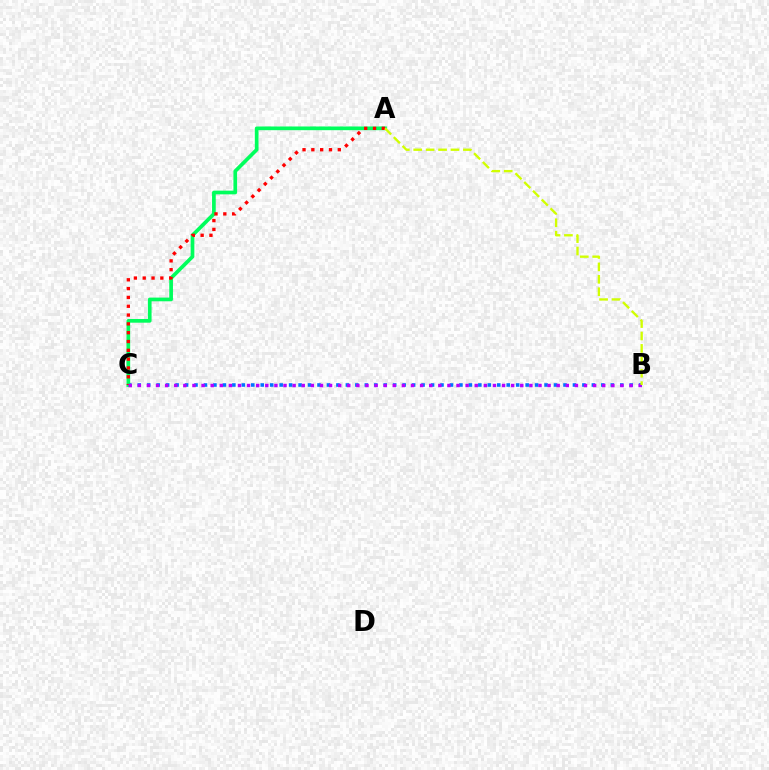{('B', 'C'): [{'color': '#0074ff', 'line_style': 'dotted', 'thickness': 2.57}, {'color': '#b900ff', 'line_style': 'dotted', 'thickness': 2.47}], ('A', 'C'): [{'color': '#00ff5c', 'line_style': 'solid', 'thickness': 2.66}, {'color': '#ff0000', 'line_style': 'dotted', 'thickness': 2.4}], ('A', 'B'): [{'color': '#d1ff00', 'line_style': 'dashed', 'thickness': 1.69}]}